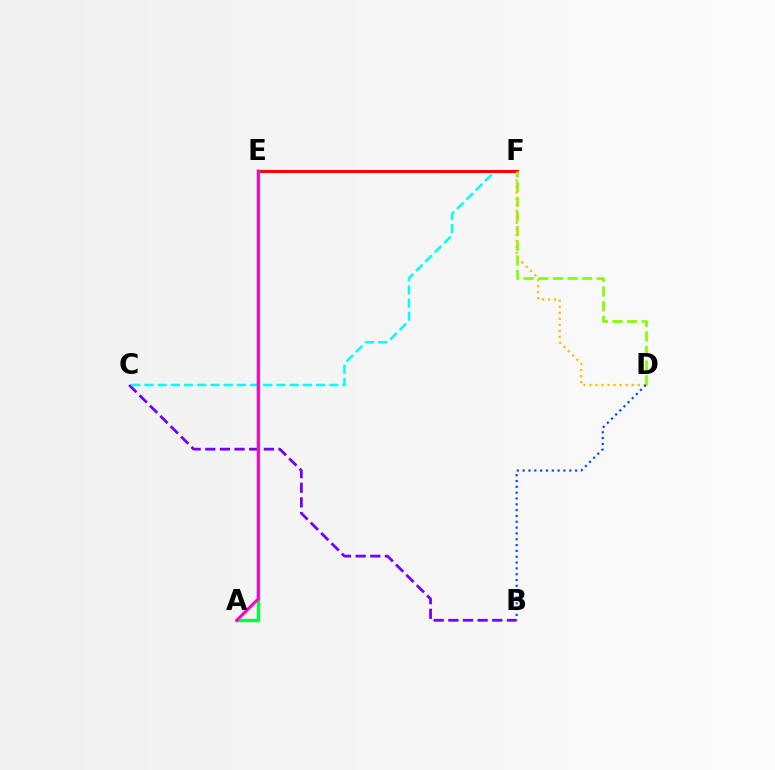{('B', 'C'): [{'color': '#7200ff', 'line_style': 'dashed', 'thickness': 1.99}], ('C', 'F'): [{'color': '#00fff6', 'line_style': 'dashed', 'thickness': 1.79}], ('E', 'F'): [{'color': '#ff0000', 'line_style': 'solid', 'thickness': 2.17}], ('D', 'F'): [{'color': '#84ff00', 'line_style': 'dashed', 'thickness': 1.99}, {'color': '#ffbd00', 'line_style': 'dotted', 'thickness': 1.64}], ('A', 'E'): [{'color': '#00ff39', 'line_style': 'solid', 'thickness': 2.46}, {'color': '#ff00cf', 'line_style': 'solid', 'thickness': 2.21}], ('B', 'D'): [{'color': '#004bff', 'line_style': 'dotted', 'thickness': 1.58}]}